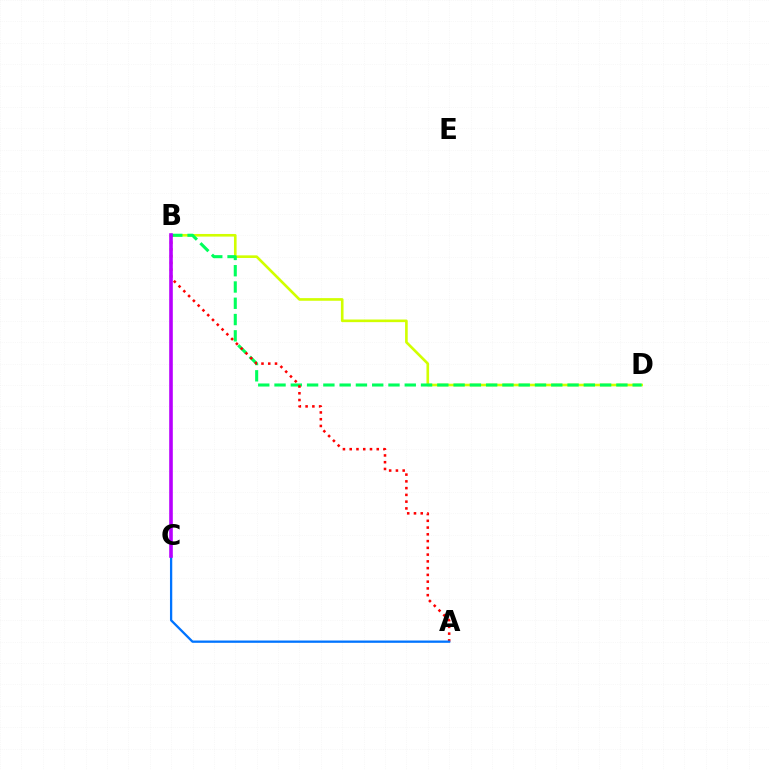{('B', 'D'): [{'color': '#d1ff00', 'line_style': 'solid', 'thickness': 1.89}, {'color': '#00ff5c', 'line_style': 'dashed', 'thickness': 2.21}], ('A', 'B'): [{'color': '#ff0000', 'line_style': 'dotted', 'thickness': 1.84}], ('A', 'C'): [{'color': '#0074ff', 'line_style': 'solid', 'thickness': 1.65}], ('B', 'C'): [{'color': '#b900ff', 'line_style': 'solid', 'thickness': 2.6}]}